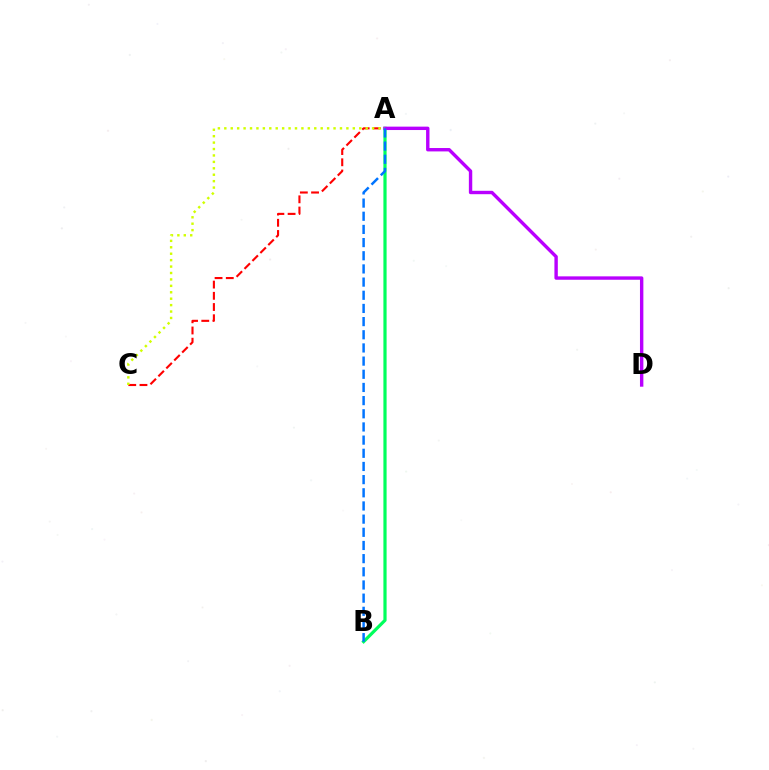{('A', 'C'): [{'color': '#ff0000', 'line_style': 'dashed', 'thickness': 1.52}, {'color': '#d1ff00', 'line_style': 'dotted', 'thickness': 1.75}], ('A', 'B'): [{'color': '#00ff5c', 'line_style': 'solid', 'thickness': 2.3}, {'color': '#0074ff', 'line_style': 'dashed', 'thickness': 1.79}], ('A', 'D'): [{'color': '#b900ff', 'line_style': 'solid', 'thickness': 2.44}]}